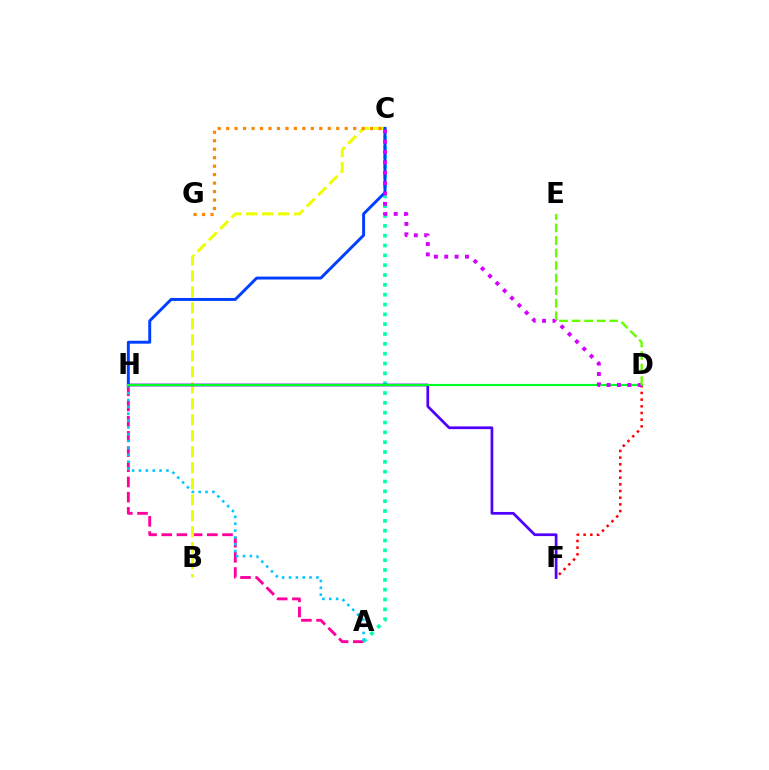{('A', 'H'): [{'color': '#ff00a0', 'line_style': 'dashed', 'thickness': 2.06}, {'color': '#00c7ff', 'line_style': 'dotted', 'thickness': 1.86}], ('D', 'F'): [{'color': '#ff0000', 'line_style': 'dotted', 'thickness': 1.82}], ('B', 'C'): [{'color': '#eeff00', 'line_style': 'dashed', 'thickness': 2.17}], ('A', 'C'): [{'color': '#00ffaf', 'line_style': 'dotted', 'thickness': 2.67}], ('F', 'H'): [{'color': '#4f00ff', 'line_style': 'solid', 'thickness': 1.97}], ('C', 'H'): [{'color': '#003fff', 'line_style': 'solid', 'thickness': 2.11}], ('D', 'H'): [{'color': '#00ff27', 'line_style': 'solid', 'thickness': 1.55}], ('C', 'D'): [{'color': '#d600ff', 'line_style': 'dotted', 'thickness': 2.82}], ('C', 'G'): [{'color': '#ff8800', 'line_style': 'dotted', 'thickness': 2.3}], ('D', 'E'): [{'color': '#66ff00', 'line_style': 'dashed', 'thickness': 1.7}]}